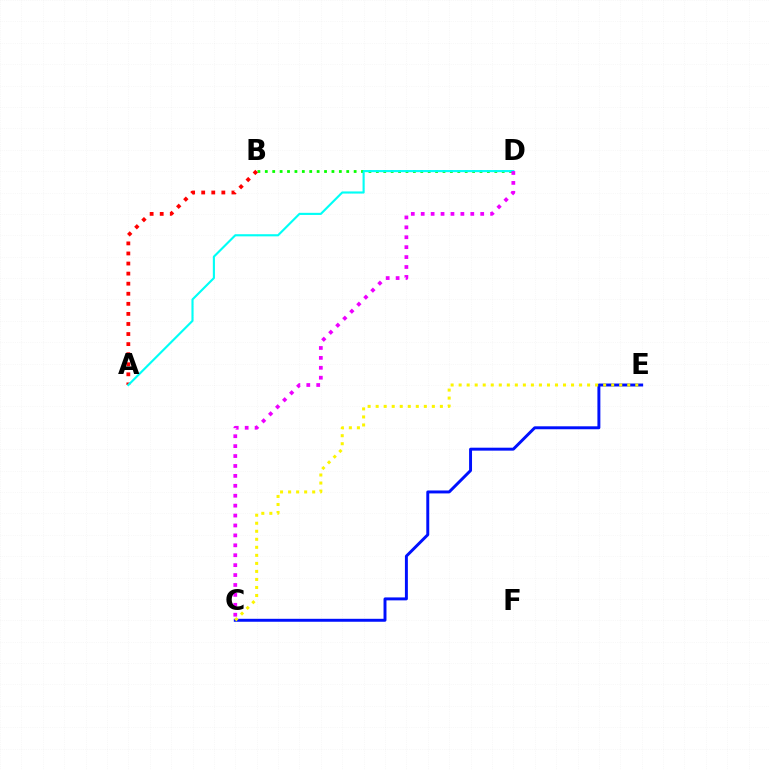{('C', 'E'): [{'color': '#0010ff', 'line_style': 'solid', 'thickness': 2.12}, {'color': '#fcf500', 'line_style': 'dotted', 'thickness': 2.18}], ('B', 'D'): [{'color': '#08ff00', 'line_style': 'dotted', 'thickness': 2.01}], ('A', 'B'): [{'color': '#ff0000', 'line_style': 'dotted', 'thickness': 2.74}], ('A', 'D'): [{'color': '#00fff6', 'line_style': 'solid', 'thickness': 1.53}], ('C', 'D'): [{'color': '#ee00ff', 'line_style': 'dotted', 'thickness': 2.69}]}